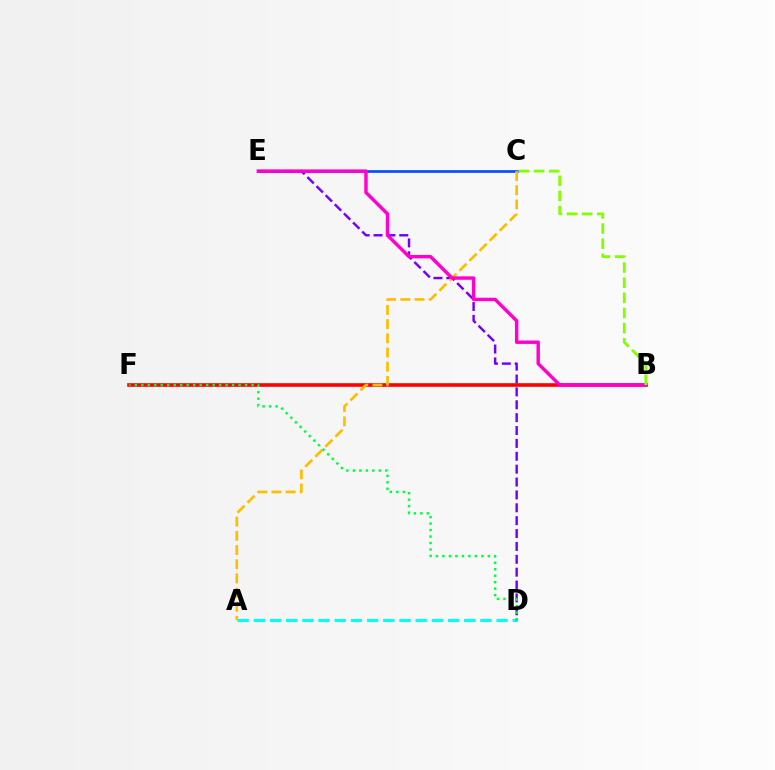{('A', 'D'): [{'color': '#00fff6', 'line_style': 'dashed', 'thickness': 2.2}], ('C', 'E'): [{'color': '#004bff', 'line_style': 'solid', 'thickness': 1.92}], ('D', 'E'): [{'color': '#7200ff', 'line_style': 'dashed', 'thickness': 1.75}], ('B', 'F'): [{'color': '#ff0000', 'line_style': 'solid', 'thickness': 2.61}], ('A', 'C'): [{'color': '#ffbd00', 'line_style': 'dashed', 'thickness': 1.93}], ('B', 'E'): [{'color': '#ff00cf', 'line_style': 'solid', 'thickness': 2.46}], ('D', 'F'): [{'color': '#00ff39', 'line_style': 'dotted', 'thickness': 1.76}], ('B', 'C'): [{'color': '#84ff00', 'line_style': 'dashed', 'thickness': 2.06}]}